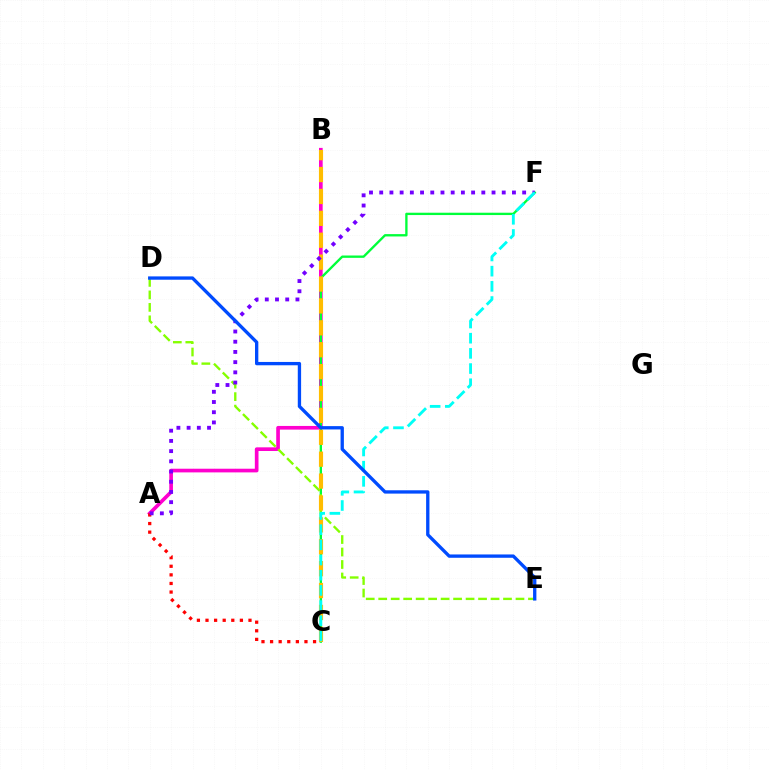{('A', 'B'): [{'color': '#ff00cf', 'line_style': 'solid', 'thickness': 2.64}], ('C', 'F'): [{'color': '#00ff39', 'line_style': 'solid', 'thickness': 1.69}, {'color': '#00fff6', 'line_style': 'dashed', 'thickness': 2.06}], ('D', 'E'): [{'color': '#84ff00', 'line_style': 'dashed', 'thickness': 1.7}, {'color': '#004bff', 'line_style': 'solid', 'thickness': 2.39}], ('A', 'C'): [{'color': '#ff0000', 'line_style': 'dotted', 'thickness': 2.34}], ('B', 'C'): [{'color': '#ffbd00', 'line_style': 'dashed', 'thickness': 2.97}], ('A', 'F'): [{'color': '#7200ff', 'line_style': 'dotted', 'thickness': 2.77}]}